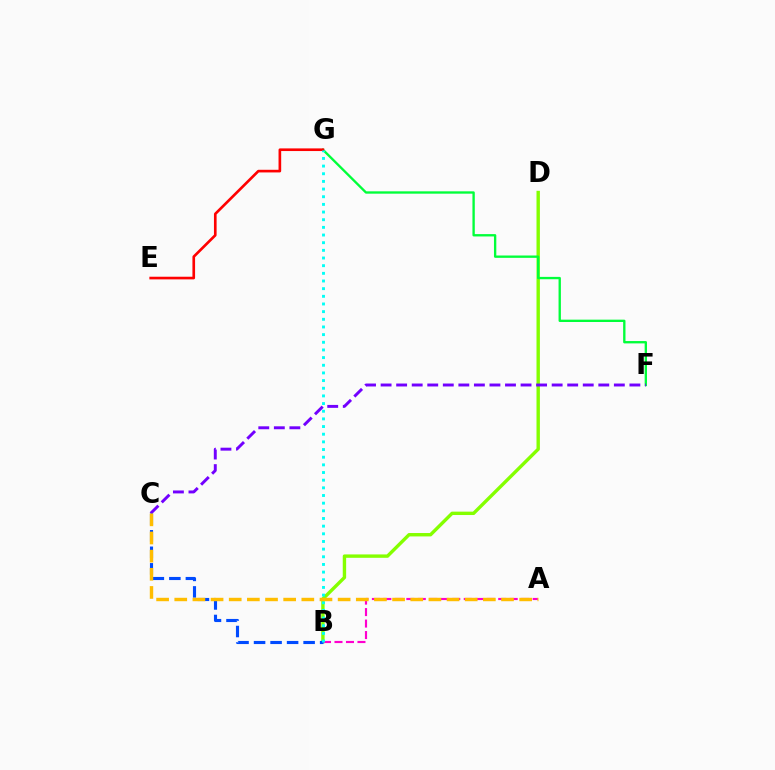{('B', 'D'): [{'color': '#84ff00', 'line_style': 'solid', 'thickness': 2.44}], ('F', 'G'): [{'color': '#00ff39', 'line_style': 'solid', 'thickness': 1.69}], ('A', 'B'): [{'color': '#ff00cf', 'line_style': 'dashed', 'thickness': 1.56}], ('C', 'F'): [{'color': '#7200ff', 'line_style': 'dashed', 'thickness': 2.11}], ('E', 'G'): [{'color': '#ff0000', 'line_style': 'solid', 'thickness': 1.91}], ('B', 'C'): [{'color': '#004bff', 'line_style': 'dashed', 'thickness': 2.24}], ('B', 'G'): [{'color': '#00fff6', 'line_style': 'dotted', 'thickness': 2.08}], ('A', 'C'): [{'color': '#ffbd00', 'line_style': 'dashed', 'thickness': 2.47}]}